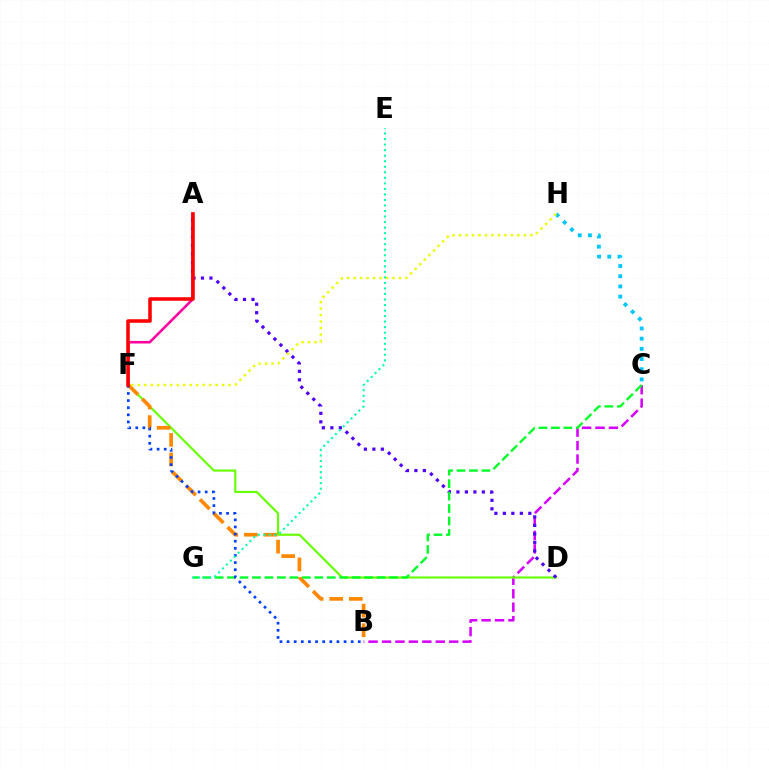{('C', 'H'): [{'color': '#00c7ff', 'line_style': 'dotted', 'thickness': 2.77}], ('B', 'C'): [{'color': '#d600ff', 'line_style': 'dashed', 'thickness': 1.83}], ('A', 'F'): [{'color': '#ff00a0', 'line_style': 'solid', 'thickness': 1.85}, {'color': '#ff0000', 'line_style': 'solid', 'thickness': 2.55}], ('D', 'F'): [{'color': '#66ff00', 'line_style': 'solid', 'thickness': 1.55}], ('B', 'F'): [{'color': '#ff8800', 'line_style': 'dashed', 'thickness': 2.66}, {'color': '#003fff', 'line_style': 'dotted', 'thickness': 1.94}], ('A', 'D'): [{'color': '#4f00ff', 'line_style': 'dotted', 'thickness': 2.3}], ('C', 'G'): [{'color': '#00ff27', 'line_style': 'dashed', 'thickness': 1.69}], ('F', 'H'): [{'color': '#eeff00', 'line_style': 'dotted', 'thickness': 1.76}], ('E', 'G'): [{'color': '#00ffaf', 'line_style': 'dotted', 'thickness': 1.5}]}